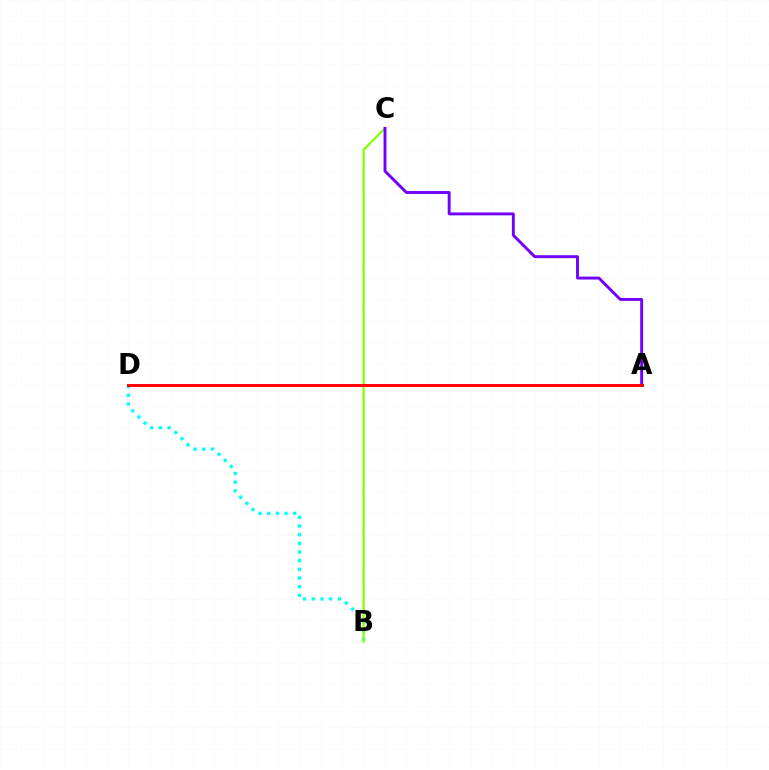{('B', 'D'): [{'color': '#00fff6', 'line_style': 'dotted', 'thickness': 2.36}], ('B', 'C'): [{'color': '#84ff00', 'line_style': 'solid', 'thickness': 1.57}], ('A', 'C'): [{'color': '#7200ff', 'line_style': 'solid', 'thickness': 2.09}], ('A', 'D'): [{'color': '#ff0000', 'line_style': 'solid', 'thickness': 2.12}]}